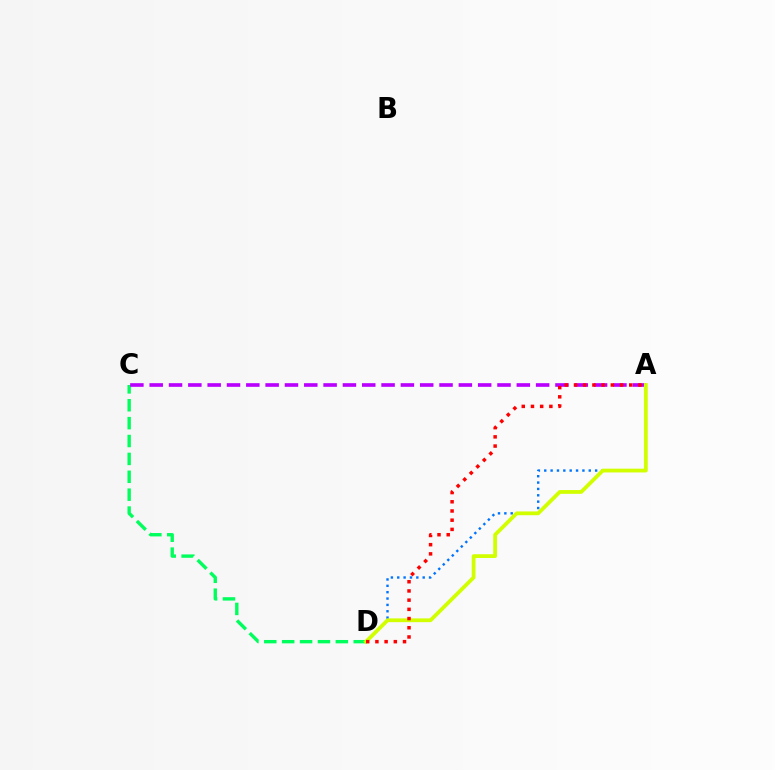{('C', 'D'): [{'color': '#00ff5c', 'line_style': 'dashed', 'thickness': 2.43}], ('A', 'D'): [{'color': '#0074ff', 'line_style': 'dotted', 'thickness': 1.73}, {'color': '#d1ff00', 'line_style': 'solid', 'thickness': 2.72}, {'color': '#ff0000', 'line_style': 'dotted', 'thickness': 2.5}], ('A', 'C'): [{'color': '#b900ff', 'line_style': 'dashed', 'thickness': 2.62}]}